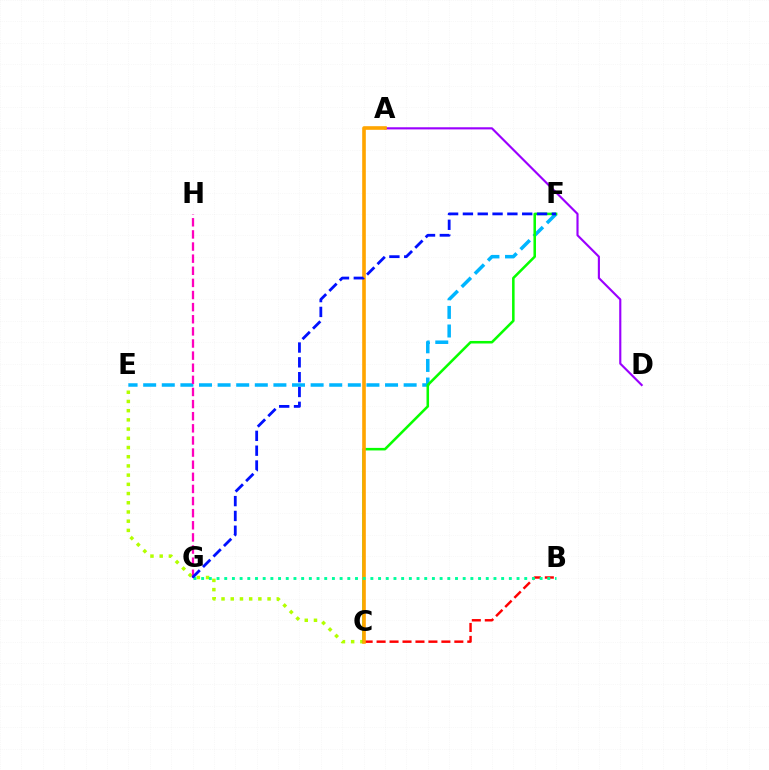{('C', 'E'): [{'color': '#b3ff00', 'line_style': 'dotted', 'thickness': 2.5}], ('A', 'D'): [{'color': '#9b00ff', 'line_style': 'solid', 'thickness': 1.54}], ('E', 'F'): [{'color': '#00b5ff', 'line_style': 'dashed', 'thickness': 2.53}], ('G', 'H'): [{'color': '#ff00bd', 'line_style': 'dashed', 'thickness': 1.65}], ('C', 'F'): [{'color': '#08ff00', 'line_style': 'solid', 'thickness': 1.83}], ('B', 'C'): [{'color': '#ff0000', 'line_style': 'dashed', 'thickness': 1.76}], ('A', 'C'): [{'color': '#ffa500', 'line_style': 'solid', 'thickness': 2.61}], ('B', 'G'): [{'color': '#00ff9d', 'line_style': 'dotted', 'thickness': 2.09}], ('F', 'G'): [{'color': '#0010ff', 'line_style': 'dashed', 'thickness': 2.01}]}